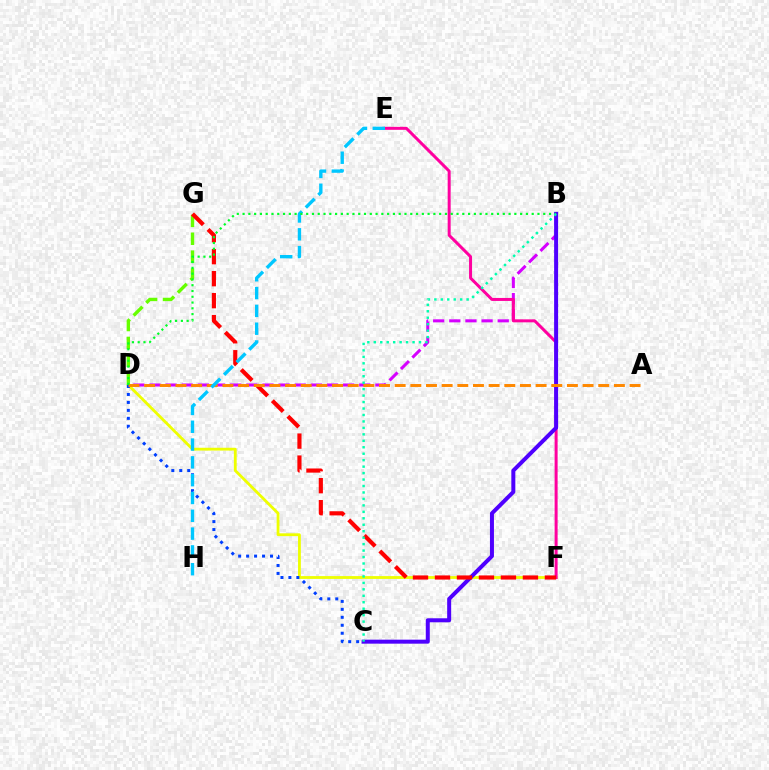{('D', 'F'): [{'color': '#eeff00', 'line_style': 'solid', 'thickness': 2.03}], ('C', 'D'): [{'color': '#003fff', 'line_style': 'dotted', 'thickness': 2.16}], ('B', 'D'): [{'color': '#d600ff', 'line_style': 'dashed', 'thickness': 2.19}, {'color': '#00ff27', 'line_style': 'dotted', 'thickness': 1.57}], ('D', 'G'): [{'color': '#66ff00', 'line_style': 'dashed', 'thickness': 2.43}], ('E', 'F'): [{'color': '#ff00a0', 'line_style': 'solid', 'thickness': 2.15}], ('B', 'C'): [{'color': '#4f00ff', 'line_style': 'solid', 'thickness': 2.88}, {'color': '#00ffaf', 'line_style': 'dotted', 'thickness': 1.75}], ('F', 'G'): [{'color': '#ff0000', 'line_style': 'dashed', 'thickness': 2.99}], ('A', 'D'): [{'color': '#ff8800', 'line_style': 'dashed', 'thickness': 2.13}], ('E', 'H'): [{'color': '#00c7ff', 'line_style': 'dashed', 'thickness': 2.42}]}